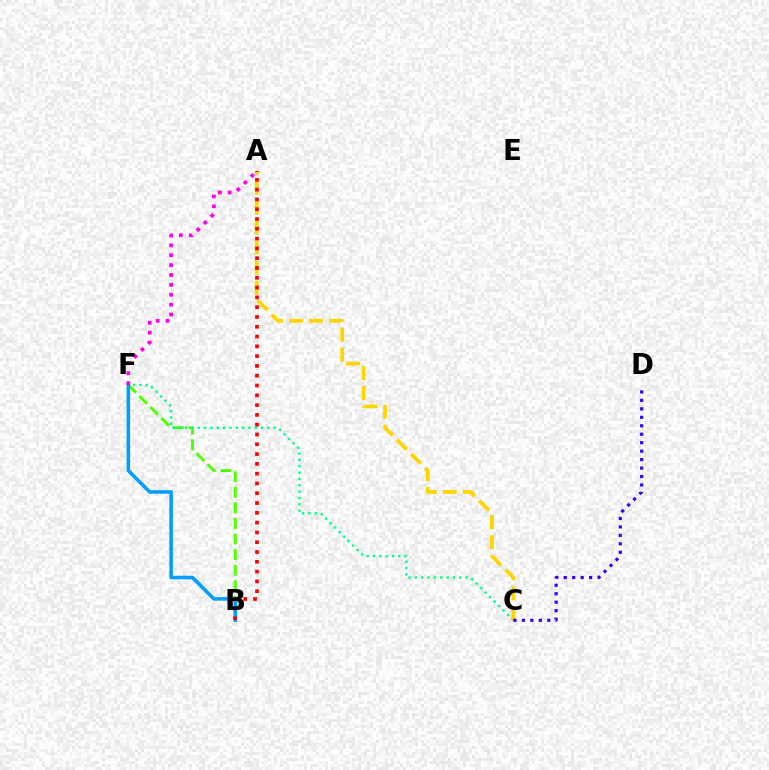{('B', 'F'): [{'color': '#4fff00', 'line_style': 'dashed', 'thickness': 2.11}, {'color': '#009eff', 'line_style': 'solid', 'thickness': 2.55}], ('C', 'F'): [{'color': '#00ff86', 'line_style': 'dotted', 'thickness': 1.72}], ('A', 'C'): [{'color': '#ffd500', 'line_style': 'dashed', 'thickness': 2.72}], ('C', 'D'): [{'color': '#3700ff', 'line_style': 'dotted', 'thickness': 2.3}], ('A', 'B'): [{'color': '#ff0000', 'line_style': 'dotted', 'thickness': 2.66}], ('A', 'F'): [{'color': '#ff00ed', 'line_style': 'dotted', 'thickness': 2.69}]}